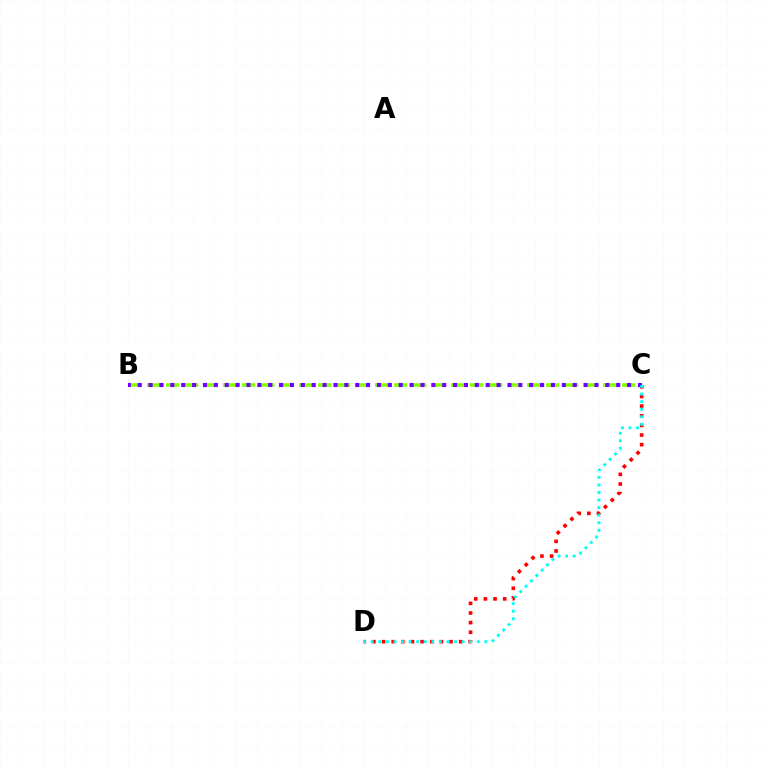{('B', 'C'): [{'color': '#84ff00', 'line_style': 'dashed', 'thickness': 2.58}, {'color': '#7200ff', 'line_style': 'dotted', 'thickness': 2.95}], ('C', 'D'): [{'color': '#ff0000', 'line_style': 'dotted', 'thickness': 2.62}, {'color': '#00fff6', 'line_style': 'dotted', 'thickness': 2.06}]}